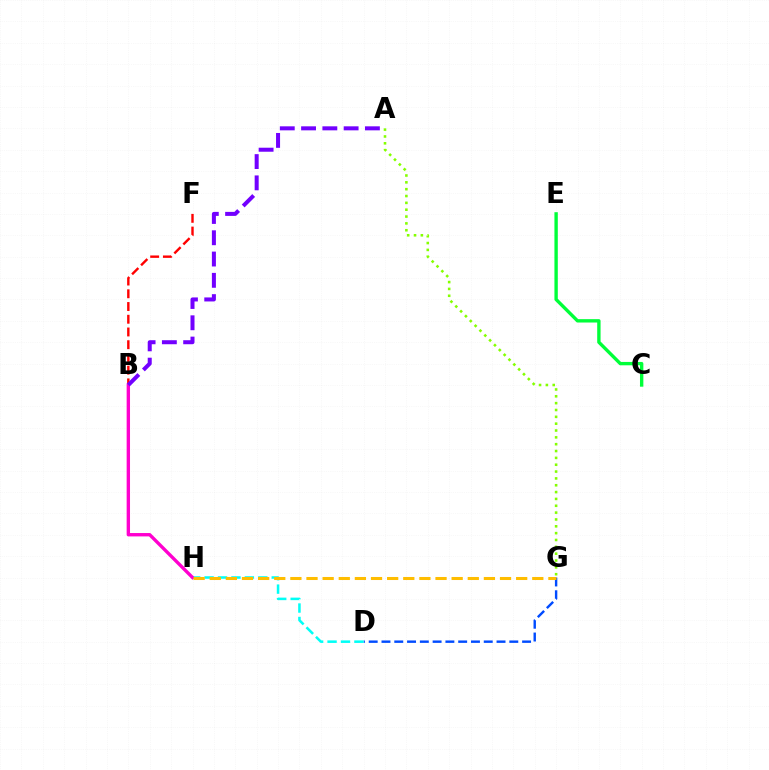{('B', 'F'): [{'color': '#ff0000', 'line_style': 'dashed', 'thickness': 1.73}], ('A', 'G'): [{'color': '#84ff00', 'line_style': 'dotted', 'thickness': 1.86}], ('C', 'E'): [{'color': '#00ff39', 'line_style': 'solid', 'thickness': 2.43}], ('D', 'G'): [{'color': '#004bff', 'line_style': 'dashed', 'thickness': 1.74}], ('D', 'H'): [{'color': '#00fff6', 'line_style': 'dashed', 'thickness': 1.82}], ('B', 'H'): [{'color': '#ff00cf', 'line_style': 'solid', 'thickness': 2.43}], ('A', 'B'): [{'color': '#7200ff', 'line_style': 'dashed', 'thickness': 2.89}], ('G', 'H'): [{'color': '#ffbd00', 'line_style': 'dashed', 'thickness': 2.19}]}